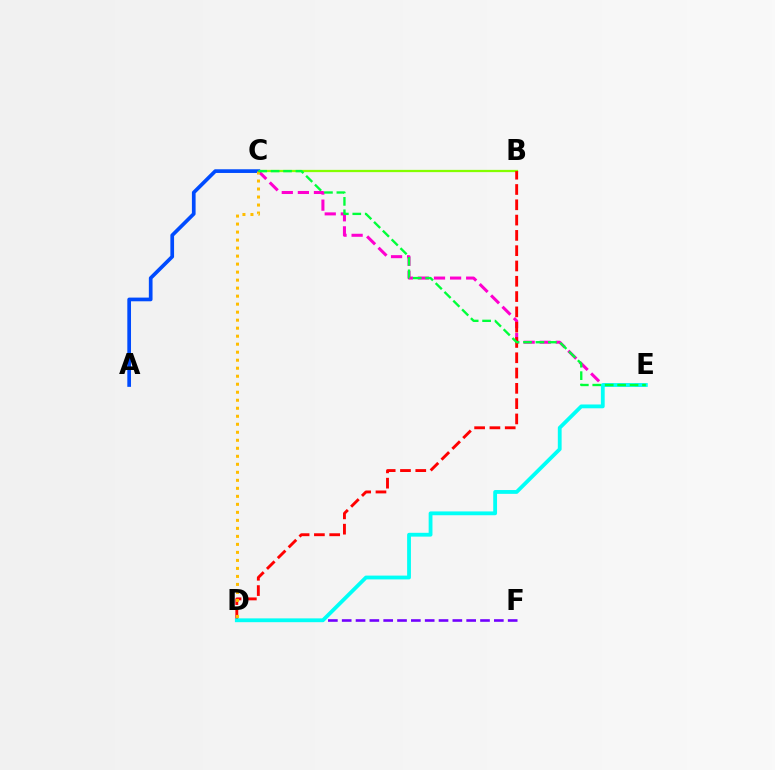{('D', 'F'): [{'color': '#7200ff', 'line_style': 'dashed', 'thickness': 1.88}], ('C', 'E'): [{'color': '#ff00cf', 'line_style': 'dashed', 'thickness': 2.19}, {'color': '#00ff39', 'line_style': 'dashed', 'thickness': 1.69}], ('B', 'C'): [{'color': '#84ff00', 'line_style': 'solid', 'thickness': 1.62}], ('B', 'D'): [{'color': '#ff0000', 'line_style': 'dashed', 'thickness': 2.08}], ('D', 'E'): [{'color': '#00fff6', 'line_style': 'solid', 'thickness': 2.74}], ('A', 'C'): [{'color': '#004bff', 'line_style': 'solid', 'thickness': 2.66}], ('C', 'D'): [{'color': '#ffbd00', 'line_style': 'dotted', 'thickness': 2.18}]}